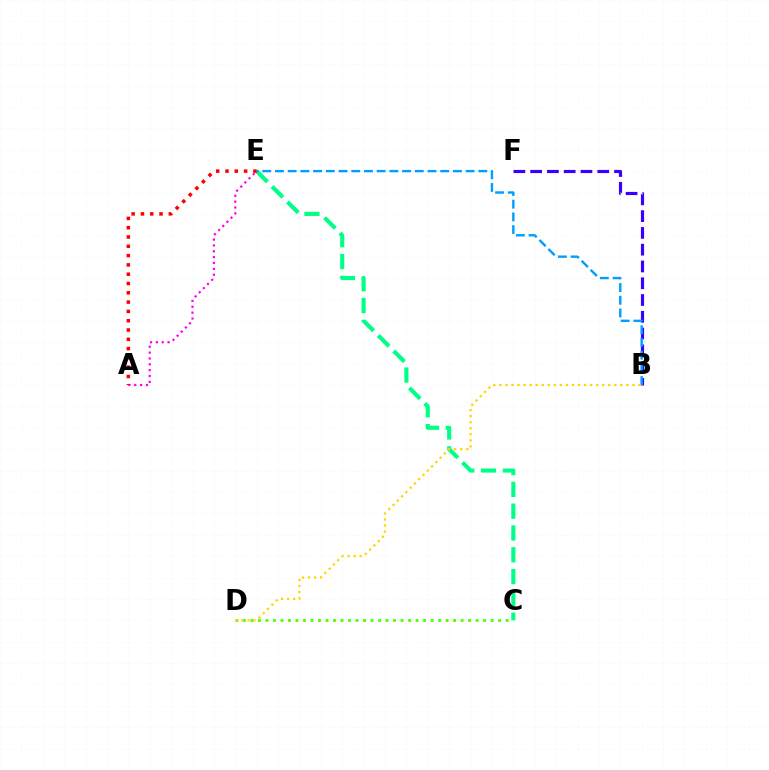{('B', 'F'): [{'color': '#3700ff', 'line_style': 'dashed', 'thickness': 2.28}], ('C', 'E'): [{'color': '#00ff86', 'line_style': 'dashed', 'thickness': 2.96}], ('B', 'E'): [{'color': '#009eff', 'line_style': 'dashed', 'thickness': 1.73}], ('C', 'D'): [{'color': '#4fff00', 'line_style': 'dotted', 'thickness': 2.04}], ('B', 'D'): [{'color': '#ffd500', 'line_style': 'dotted', 'thickness': 1.64}], ('A', 'E'): [{'color': '#ff00ed', 'line_style': 'dotted', 'thickness': 1.59}, {'color': '#ff0000', 'line_style': 'dotted', 'thickness': 2.53}]}